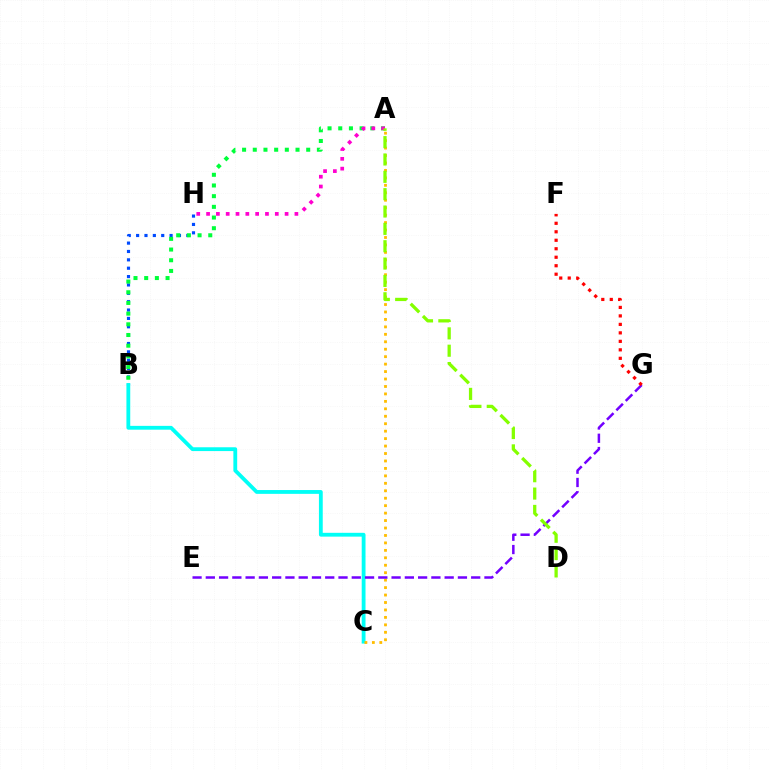{('B', 'H'): [{'color': '#004bff', 'line_style': 'dotted', 'thickness': 2.27}], ('B', 'C'): [{'color': '#00fff6', 'line_style': 'solid', 'thickness': 2.74}], ('A', 'B'): [{'color': '#00ff39', 'line_style': 'dotted', 'thickness': 2.9}], ('A', 'H'): [{'color': '#ff00cf', 'line_style': 'dotted', 'thickness': 2.67}], ('A', 'C'): [{'color': '#ffbd00', 'line_style': 'dotted', 'thickness': 2.02}], ('E', 'G'): [{'color': '#7200ff', 'line_style': 'dashed', 'thickness': 1.8}], ('F', 'G'): [{'color': '#ff0000', 'line_style': 'dotted', 'thickness': 2.31}], ('A', 'D'): [{'color': '#84ff00', 'line_style': 'dashed', 'thickness': 2.36}]}